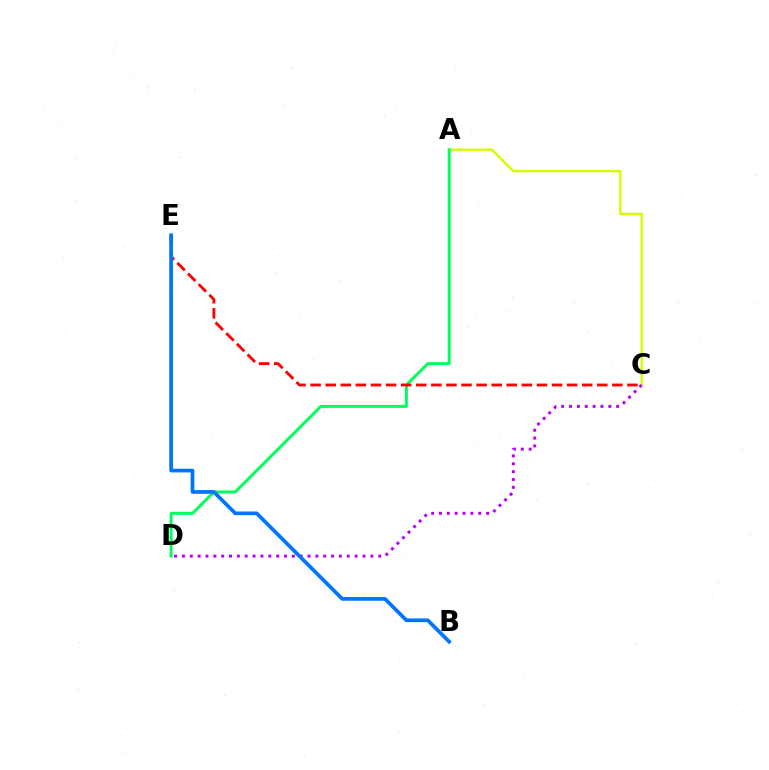{('A', 'C'): [{'color': '#d1ff00', 'line_style': 'solid', 'thickness': 1.77}], ('A', 'D'): [{'color': '#00ff5c', 'line_style': 'solid', 'thickness': 2.15}], ('C', 'D'): [{'color': '#b900ff', 'line_style': 'dotted', 'thickness': 2.13}], ('C', 'E'): [{'color': '#ff0000', 'line_style': 'dashed', 'thickness': 2.05}], ('B', 'E'): [{'color': '#0074ff', 'line_style': 'solid', 'thickness': 2.66}]}